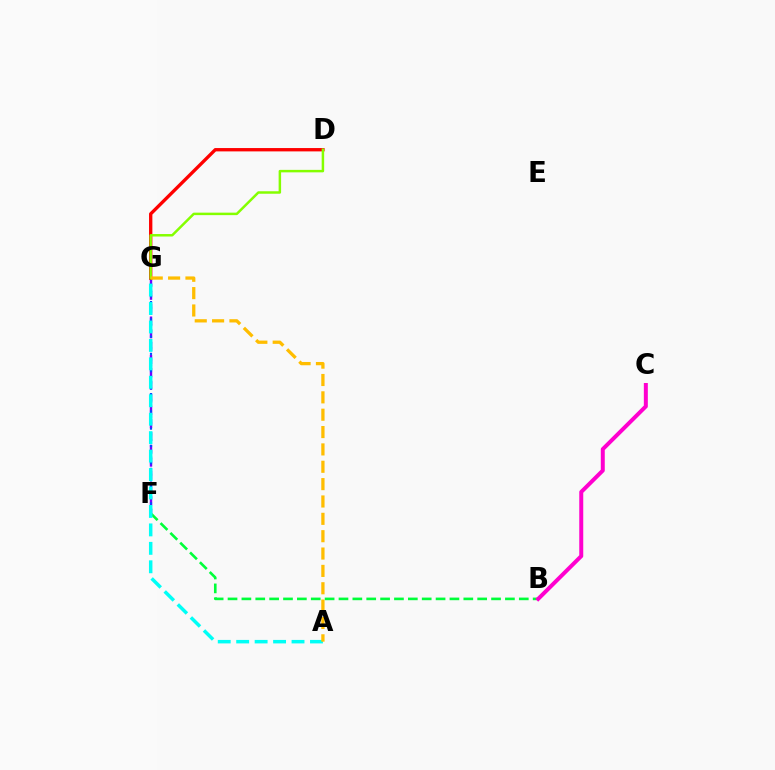{('F', 'G'): [{'color': '#7200ff', 'line_style': 'dashed', 'thickness': 1.74}, {'color': '#004bff', 'line_style': 'dotted', 'thickness': 1.56}], ('D', 'G'): [{'color': '#ff0000', 'line_style': 'solid', 'thickness': 2.4}, {'color': '#84ff00', 'line_style': 'solid', 'thickness': 1.79}], ('B', 'F'): [{'color': '#00ff39', 'line_style': 'dashed', 'thickness': 1.88}], ('B', 'C'): [{'color': '#ff00cf', 'line_style': 'solid', 'thickness': 2.87}], ('A', 'G'): [{'color': '#00fff6', 'line_style': 'dashed', 'thickness': 2.51}, {'color': '#ffbd00', 'line_style': 'dashed', 'thickness': 2.36}]}